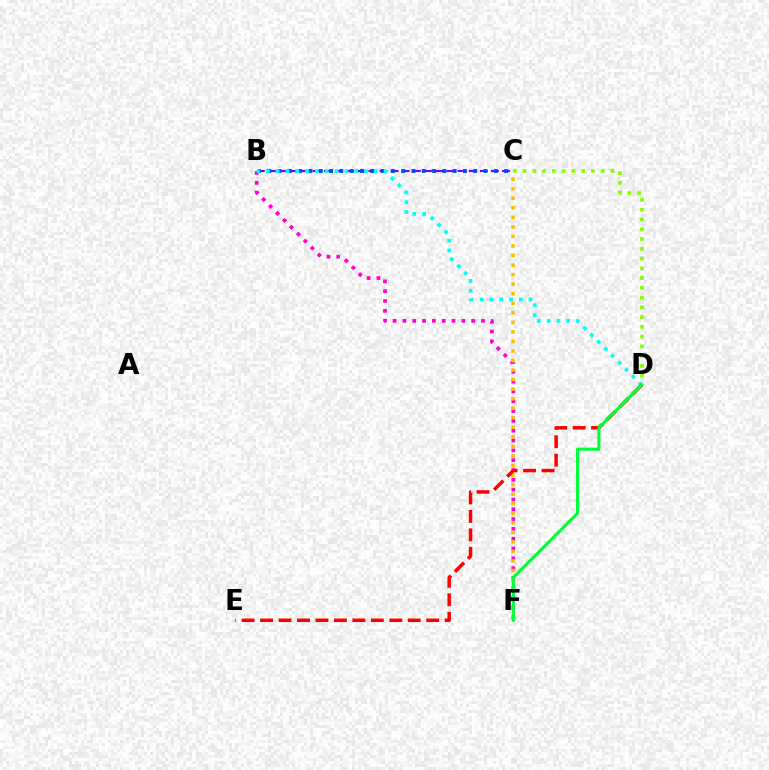{('B', 'F'): [{'color': '#ff00cf', 'line_style': 'dotted', 'thickness': 2.67}], ('B', 'C'): [{'color': '#7200ff', 'line_style': 'dashed', 'thickness': 1.51}, {'color': '#004bff', 'line_style': 'dotted', 'thickness': 2.8}], ('C', 'F'): [{'color': '#ffbd00', 'line_style': 'dotted', 'thickness': 2.59}], ('B', 'D'): [{'color': '#00fff6', 'line_style': 'dotted', 'thickness': 2.67}], ('C', 'D'): [{'color': '#84ff00', 'line_style': 'dotted', 'thickness': 2.65}], ('D', 'E'): [{'color': '#ff0000', 'line_style': 'dashed', 'thickness': 2.51}], ('D', 'F'): [{'color': '#00ff39', 'line_style': 'solid', 'thickness': 2.23}]}